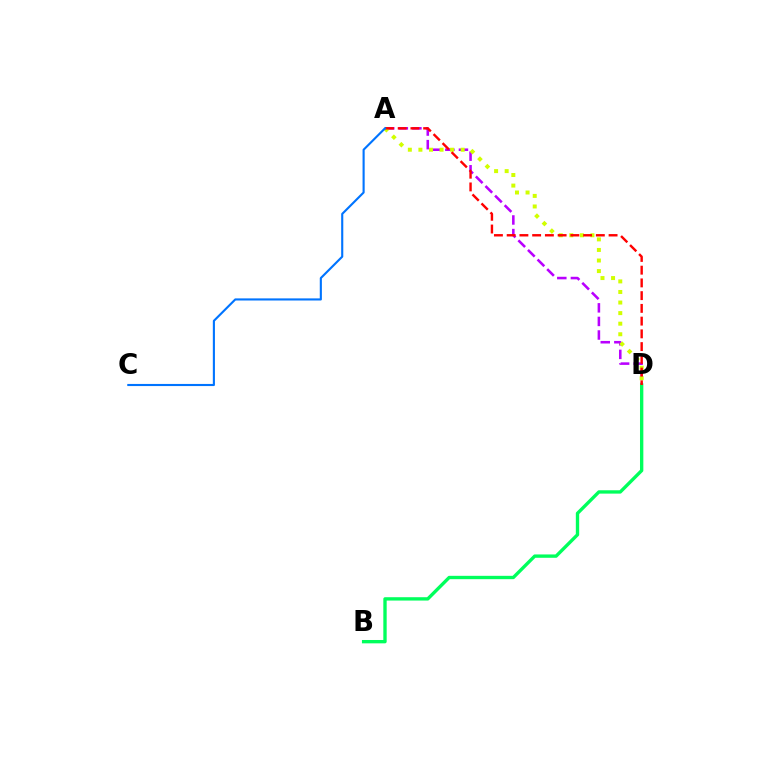{('A', 'D'): [{'color': '#b900ff', 'line_style': 'dashed', 'thickness': 1.85}, {'color': '#d1ff00', 'line_style': 'dotted', 'thickness': 2.87}, {'color': '#ff0000', 'line_style': 'dashed', 'thickness': 1.73}], ('B', 'D'): [{'color': '#00ff5c', 'line_style': 'solid', 'thickness': 2.41}], ('A', 'C'): [{'color': '#0074ff', 'line_style': 'solid', 'thickness': 1.52}]}